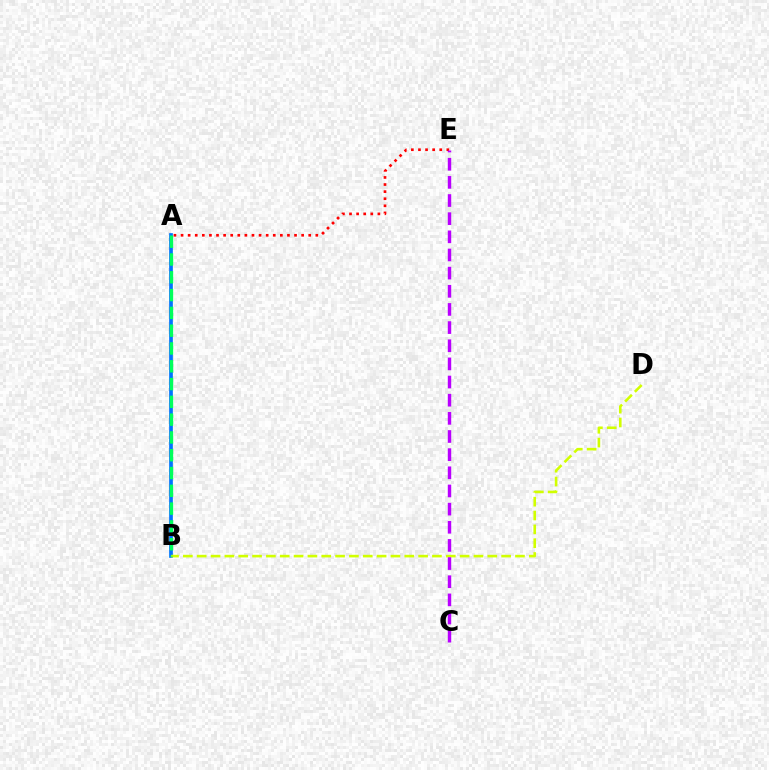{('A', 'E'): [{'color': '#ff0000', 'line_style': 'dotted', 'thickness': 1.93}], ('A', 'B'): [{'color': '#0074ff', 'line_style': 'solid', 'thickness': 2.66}, {'color': '#00ff5c', 'line_style': 'dashed', 'thickness': 2.42}], ('B', 'D'): [{'color': '#d1ff00', 'line_style': 'dashed', 'thickness': 1.88}], ('C', 'E'): [{'color': '#b900ff', 'line_style': 'dashed', 'thickness': 2.47}]}